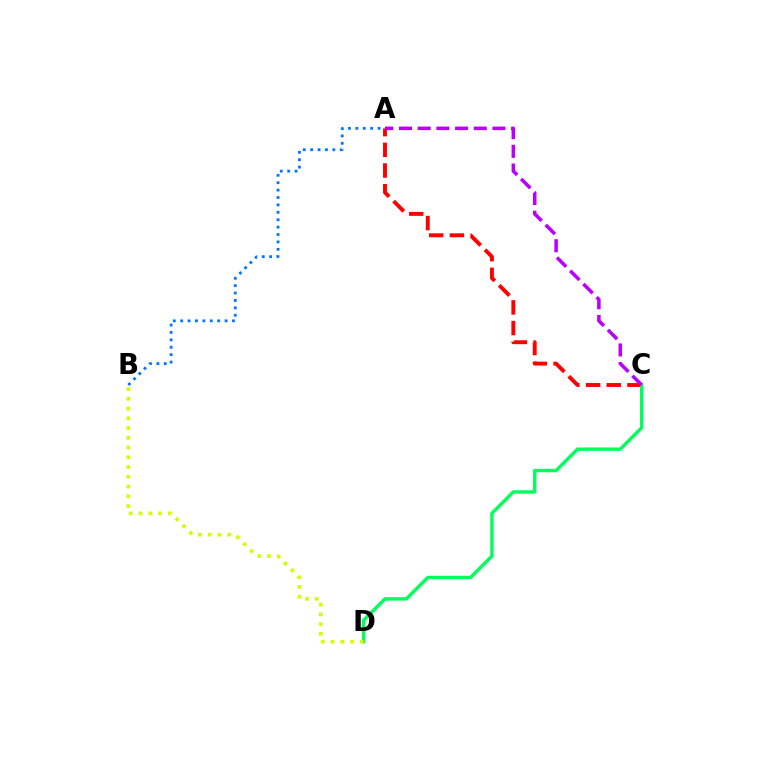{('A', 'C'): [{'color': '#ff0000', 'line_style': 'dashed', 'thickness': 2.81}, {'color': '#b900ff', 'line_style': 'dashed', 'thickness': 2.54}], ('C', 'D'): [{'color': '#00ff5c', 'line_style': 'solid', 'thickness': 2.44}], ('A', 'B'): [{'color': '#0074ff', 'line_style': 'dotted', 'thickness': 2.01}], ('B', 'D'): [{'color': '#d1ff00', 'line_style': 'dotted', 'thickness': 2.65}]}